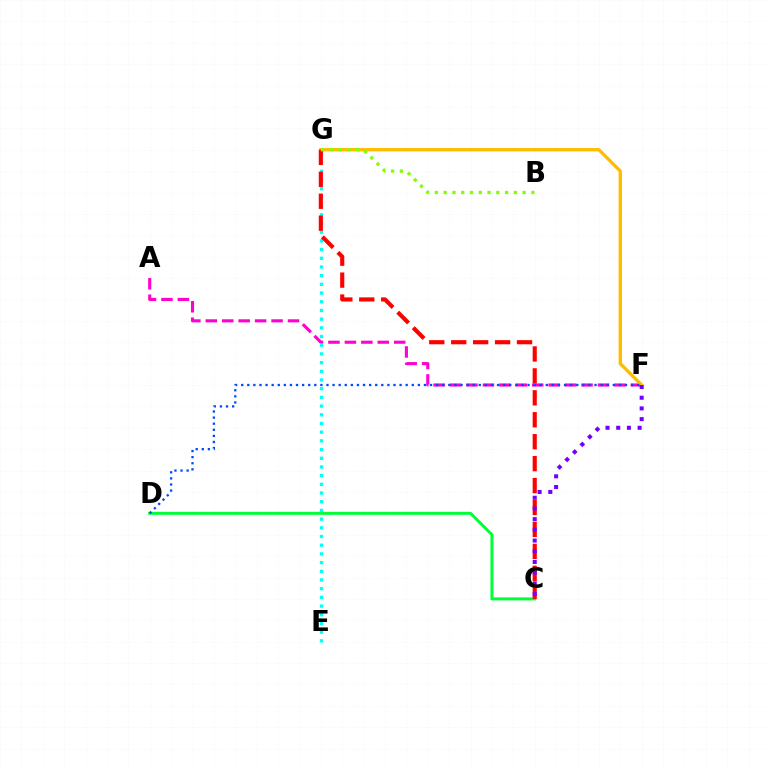{('A', 'F'): [{'color': '#ff00cf', 'line_style': 'dashed', 'thickness': 2.23}], ('E', 'G'): [{'color': '#00fff6', 'line_style': 'dotted', 'thickness': 2.36}], ('C', 'D'): [{'color': '#00ff39', 'line_style': 'solid', 'thickness': 2.14}], ('F', 'G'): [{'color': '#ffbd00', 'line_style': 'solid', 'thickness': 2.43}], ('C', 'G'): [{'color': '#ff0000', 'line_style': 'dashed', 'thickness': 2.98}], ('B', 'G'): [{'color': '#84ff00', 'line_style': 'dotted', 'thickness': 2.38}], ('C', 'F'): [{'color': '#7200ff', 'line_style': 'dotted', 'thickness': 2.91}], ('D', 'F'): [{'color': '#004bff', 'line_style': 'dotted', 'thickness': 1.66}]}